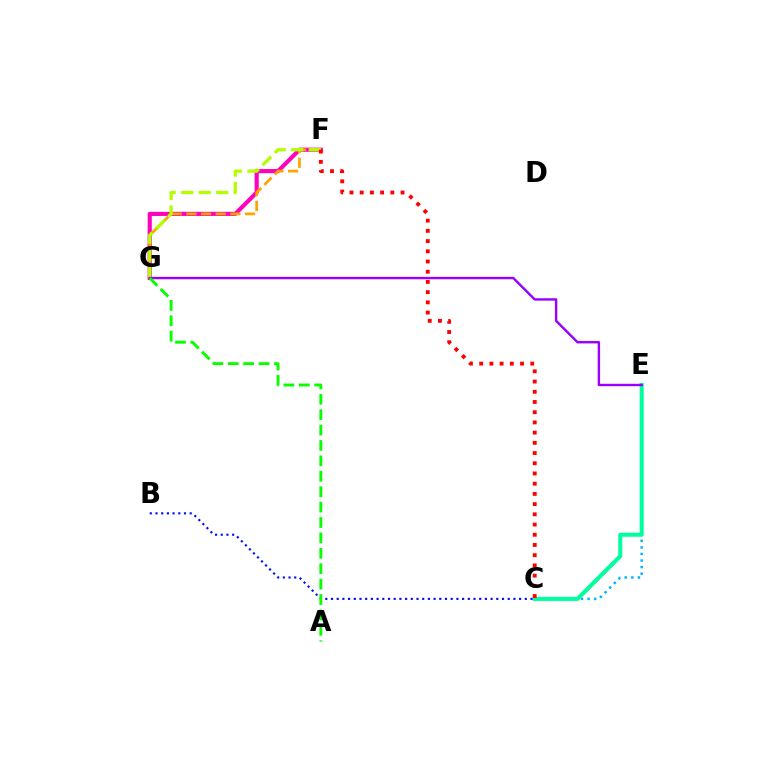{('F', 'G'): [{'color': '#ff00bd', 'line_style': 'solid', 'thickness': 2.98}, {'color': '#ffa500', 'line_style': 'dashed', 'thickness': 1.99}, {'color': '#b3ff00', 'line_style': 'dashed', 'thickness': 2.38}], ('C', 'E'): [{'color': '#00b5ff', 'line_style': 'dotted', 'thickness': 1.79}, {'color': '#00ff9d', 'line_style': 'solid', 'thickness': 2.93}], ('C', 'F'): [{'color': '#ff0000', 'line_style': 'dotted', 'thickness': 2.77}], ('B', 'C'): [{'color': '#0010ff', 'line_style': 'dotted', 'thickness': 1.55}], ('E', 'G'): [{'color': '#9b00ff', 'line_style': 'solid', 'thickness': 1.74}], ('A', 'G'): [{'color': '#08ff00', 'line_style': 'dashed', 'thickness': 2.09}]}